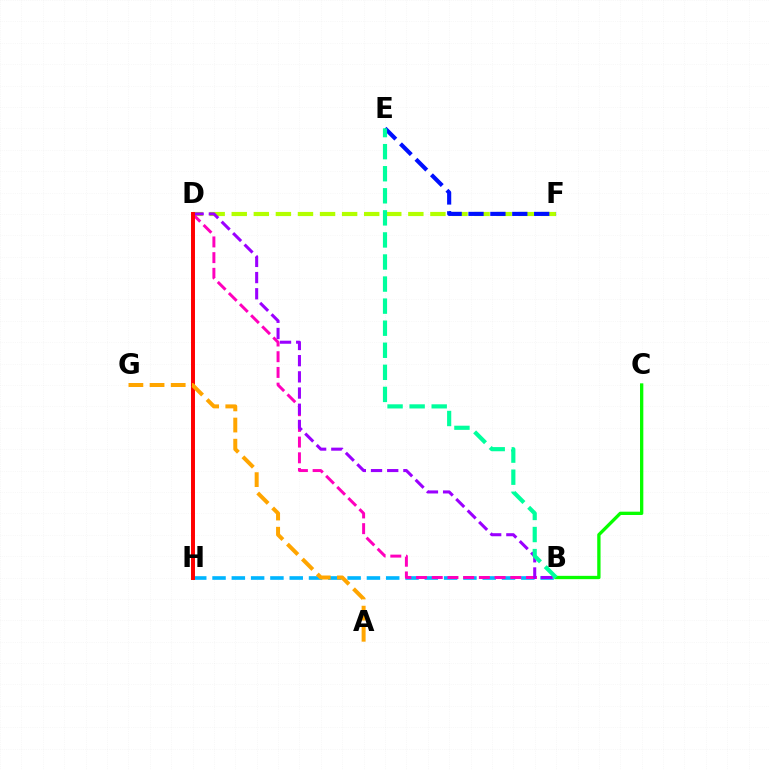{('B', 'H'): [{'color': '#00b5ff', 'line_style': 'dashed', 'thickness': 2.62}], ('D', 'F'): [{'color': '#b3ff00', 'line_style': 'dashed', 'thickness': 3.0}], ('B', 'D'): [{'color': '#ff00bd', 'line_style': 'dashed', 'thickness': 2.13}, {'color': '#9b00ff', 'line_style': 'dashed', 'thickness': 2.2}], ('E', 'F'): [{'color': '#0010ff', 'line_style': 'dashed', 'thickness': 2.97}], ('B', 'C'): [{'color': '#08ff00', 'line_style': 'solid', 'thickness': 2.39}], ('D', 'H'): [{'color': '#ff0000', 'line_style': 'solid', 'thickness': 2.85}], ('B', 'E'): [{'color': '#00ff9d', 'line_style': 'dashed', 'thickness': 3.0}], ('A', 'G'): [{'color': '#ffa500', 'line_style': 'dashed', 'thickness': 2.87}]}